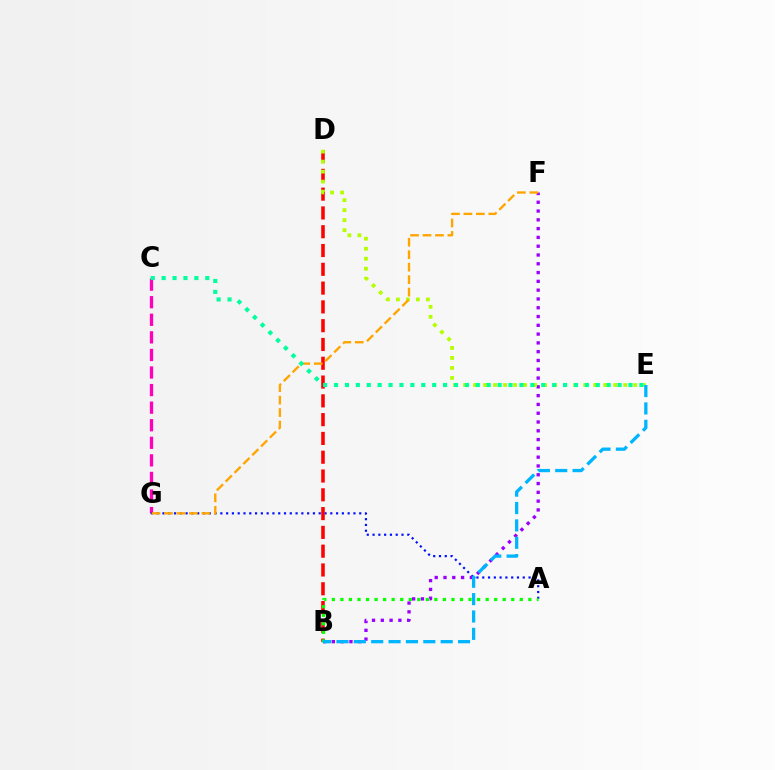{('C', 'G'): [{'color': '#ff00bd', 'line_style': 'dashed', 'thickness': 2.39}], ('A', 'G'): [{'color': '#0010ff', 'line_style': 'dotted', 'thickness': 1.57}], ('B', 'F'): [{'color': '#9b00ff', 'line_style': 'dotted', 'thickness': 2.39}], ('B', 'D'): [{'color': '#ff0000', 'line_style': 'dashed', 'thickness': 2.55}], ('D', 'E'): [{'color': '#b3ff00', 'line_style': 'dotted', 'thickness': 2.72}], ('F', 'G'): [{'color': '#ffa500', 'line_style': 'dashed', 'thickness': 1.69}], ('A', 'B'): [{'color': '#08ff00', 'line_style': 'dotted', 'thickness': 2.32}], ('C', 'E'): [{'color': '#00ff9d', 'line_style': 'dotted', 'thickness': 2.96}], ('B', 'E'): [{'color': '#00b5ff', 'line_style': 'dashed', 'thickness': 2.36}]}